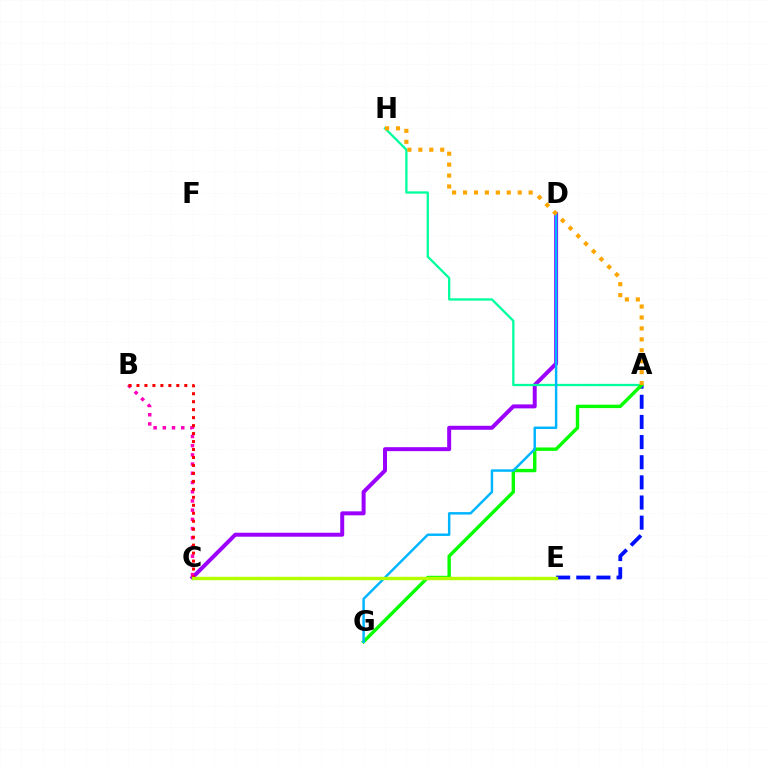{('C', 'D'): [{'color': '#9b00ff', 'line_style': 'solid', 'thickness': 2.86}], ('A', 'E'): [{'color': '#0010ff', 'line_style': 'dashed', 'thickness': 2.74}], ('A', 'H'): [{'color': '#00ff9d', 'line_style': 'solid', 'thickness': 1.65}, {'color': '#ffa500', 'line_style': 'dotted', 'thickness': 2.97}], ('A', 'G'): [{'color': '#08ff00', 'line_style': 'solid', 'thickness': 2.46}], ('B', 'C'): [{'color': '#ff00bd', 'line_style': 'dotted', 'thickness': 2.5}, {'color': '#ff0000', 'line_style': 'dotted', 'thickness': 2.17}], ('D', 'G'): [{'color': '#00b5ff', 'line_style': 'solid', 'thickness': 1.77}], ('C', 'E'): [{'color': '#b3ff00', 'line_style': 'solid', 'thickness': 2.45}]}